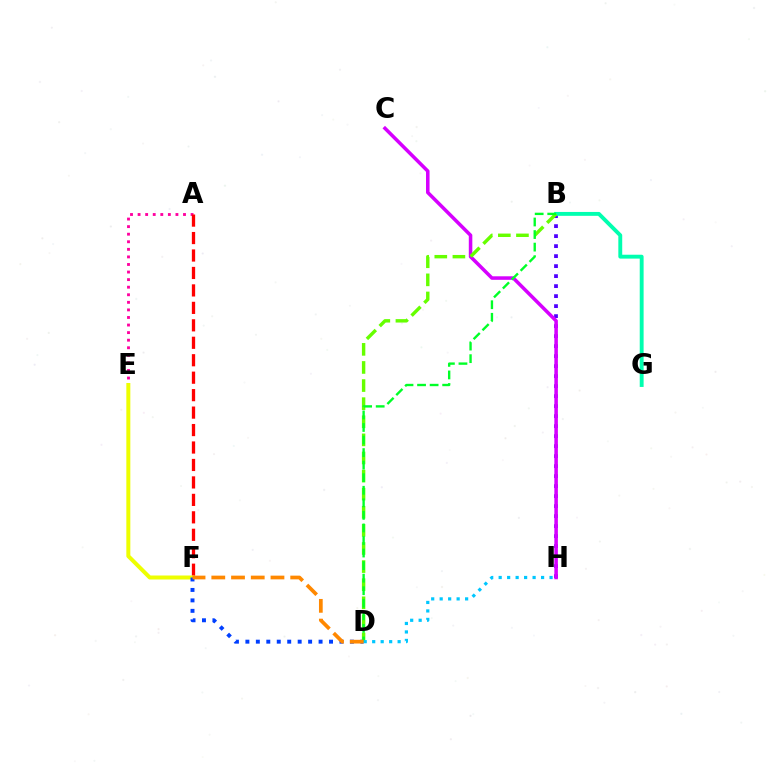{('A', 'E'): [{'color': '#ff00a0', 'line_style': 'dotted', 'thickness': 2.06}], ('A', 'F'): [{'color': '#ff0000', 'line_style': 'dashed', 'thickness': 2.37}], ('E', 'F'): [{'color': '#eeff00', 'line_style': 'solid', 'thickness': 2.87}], ('D', 'F'): [{'color': '#003fff', 'line_style': 'dotted', 'thickness': 2.84}, {'color': '#ff8800', 'line_style': 'dashed', 'thickness': 2.68}], ('B', 'H'): [{'color': '#4f00ff', 'line_style': 'dotted', 'thickness': 2.72}], ('B', 'G'): [{'color': '#00ffaf', 'line_style': 'solid', 'thickness': 2.8}], ('C', 'H'): [{'color': '#d600ff', 'line_style': 'solid', 'thickness': 2.54}], ('B', 'D'): [{'color': '#66ff00', 'line_style': 'dashed', 'thickness': 2.46}, {'color': '#00ff27', 'line_style': 'dashed', 'thickness': 1.71}], ('D', 'H'): [{'color': '#00c7ff', 'line_style': 'dotted', 'thickness': 2.3}]}